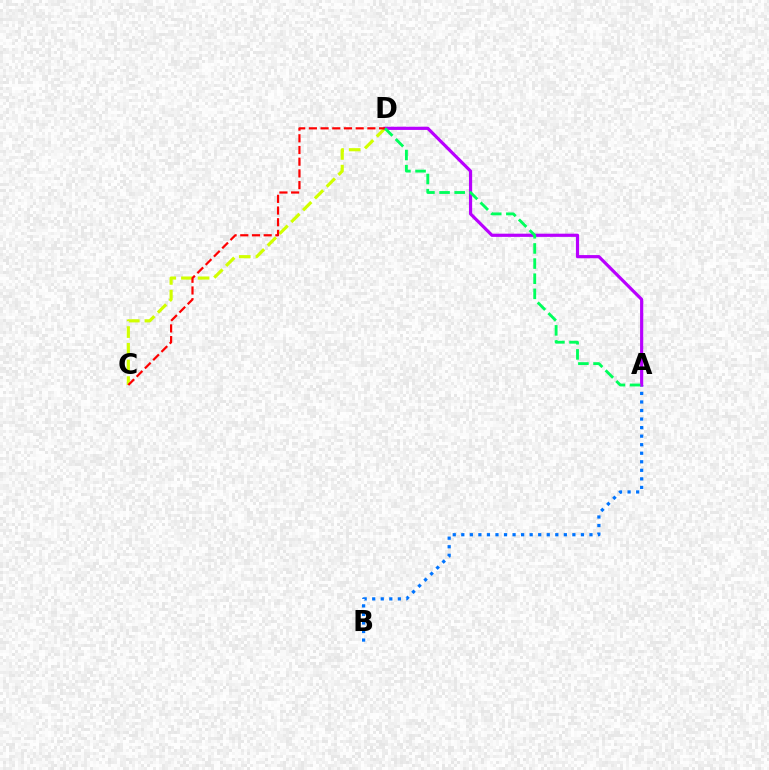{('C', 'D'): [{'color': '#d1ff00', 'line_style': 'dashed', 'thickness': 2.27}, {'color': '#ff0000', 'line_style': 'dashed', 'thickness': 1.59}], ('A', 'B'): [{'color': '#0074ff', 'line_style': 'dotted', 'thickness': 2.32}], ('A', 'D'): [{'color': '#b900ff', 'line_style': 'solid', 'thickness': 2.3}, {'color': '#00ff5c', 'line_style': 'dashed', 'thickness': 2.06}]}